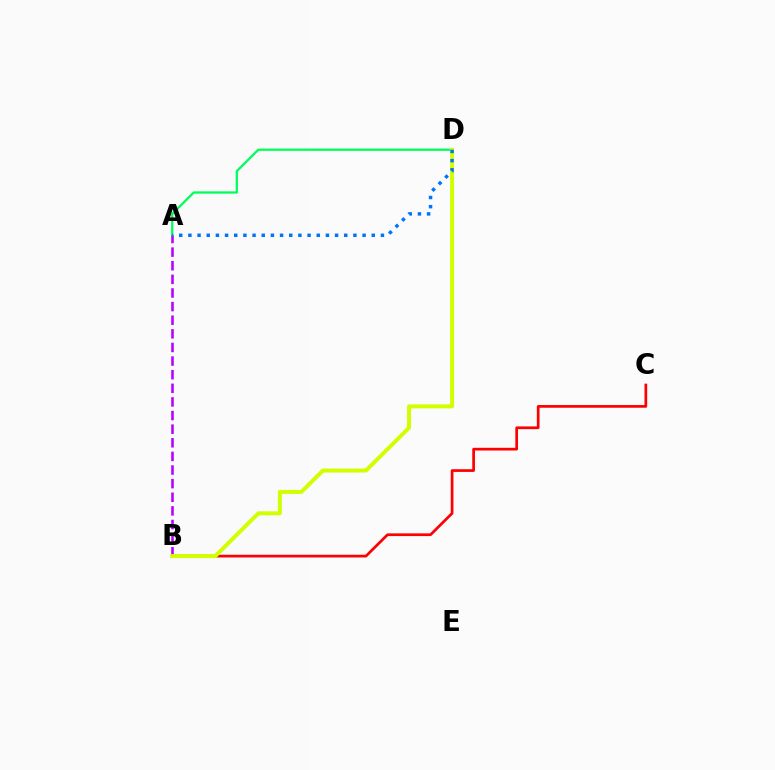{('A', 'D'): [{'color': '#00ff5c', 'line_style': 'solid', 'thickness': 1.64}, {'color': '#0074ff', 'line_style': 'dotted', 'thickness': 2.49}], ('B', 'C'): [{'color': '#ff0000', 'line_style': 'solid', 'thickness': 1.95}], ('A', 'B'): [{'color': '#b900ff', 'line_style': 'dashed', 'thickness': 1.85}], ('B', 'D'): [{'color': '#d1ff00', 'line_style': 'solid', 'thickness': 2.86}]}